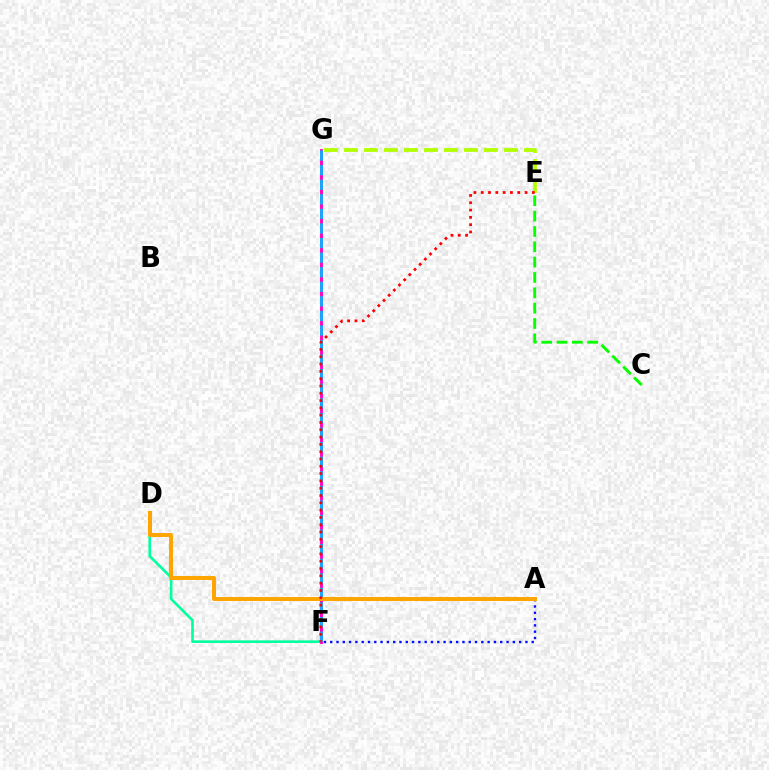{('D', 'F'): [{'color': '#00ff9d', 'line_style': 'solid', 'thickness': 1.88}], ('A', 'F'): [{'color': '#9b00ff', 'line_style': 'solid', 'thickness': 1.59}, {'color': '#0010ff', 'line_style': 'dotted', 'thickness': 1.71}], ('F', 'G'): [{'color': '#ff00bd', 'line_style': 'solid', 'thickness': 2.06}, {'color': '#00b5ff', 'line_style': 'dashed', 'thickness': 1.98}], ('C', 'E'): [{'color': '#08ff00', 'line_style': 'dashed', 'thickness': 2.08}], ('E', 'G'): [{'color': '#b3ff00', 'line_style': 'dashed', 'thickness': 2.72}], ('A', 'D'): [{'color': '#ffa500', 'line_style': 'solid', 'thickness': 2.88}], ('E', 'F'): [{'color': '#ff0000', 'line_style': 'dotted', 'thickness': 1.98}]}